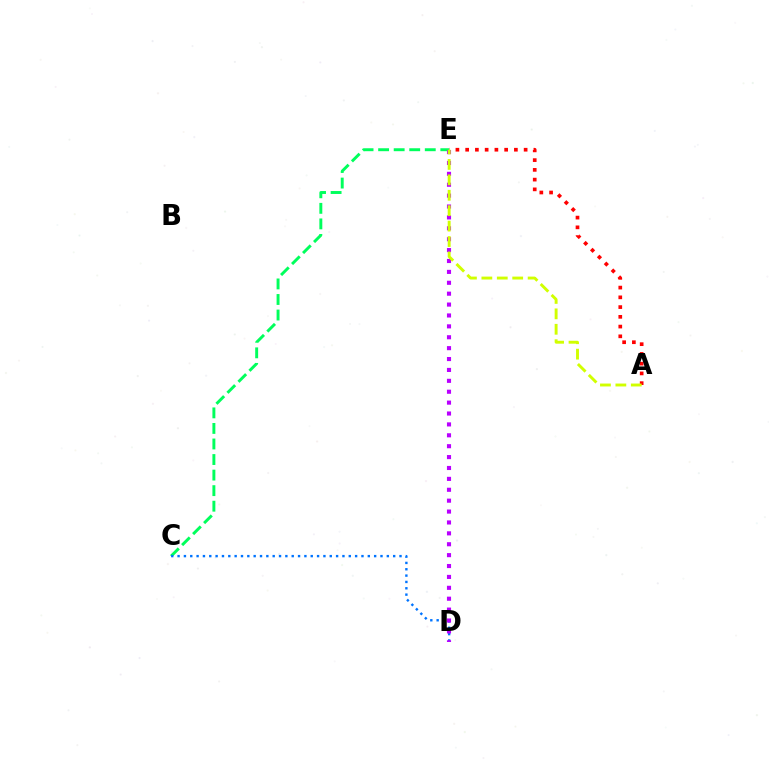{('C', 'E'): [{'color': '#00ff5c', 'line_style': 'dashed', 'thickness': 2.11}], ('A', 'E'): [{'color': '#ff0000', 'line_style': 'dotted', 'thickness': 2.65}, {'color': '#d1ff00', 'line_style': 'dashed', 'thickness': 2.09}], ('C', 'D'): [{'color': '#0074ff', 'line_style': 'dotted', 'thickness': 1.72}], ('D', 'E'): [{'color': '#b900ff', 'line_style': 'dotted', 'thickness': 2.96}]}